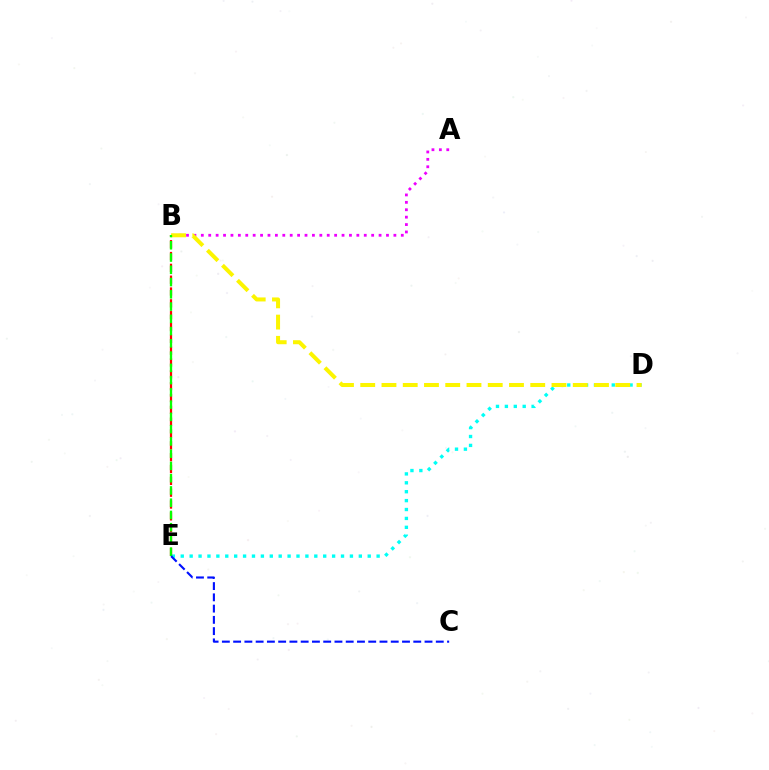{('D', 'E'): [{'color': '#00fff6', 'line_style': 'dotted', 'thickness': 2.42}], ('A', 'B'): [{'color': '#ee00ff', 'line_style': 'dotted', 'thickness': 2.01}], ('B', 'E'): [{'color': '#ff0000', 'line_style': 'dashed', 'thickness': 1.61}, {'color': '#08ff00', 'line_style': 'dashed', 'thickness': 1.67}], ('B', 'D'): [{'color': '#fcf500', 'line_style': 'dashed', 'thickness': 2.89}], ('C', 'E'): [{'color': '#0010ff', 'line_style': 'dashed', 'thickness': 1.53}]}